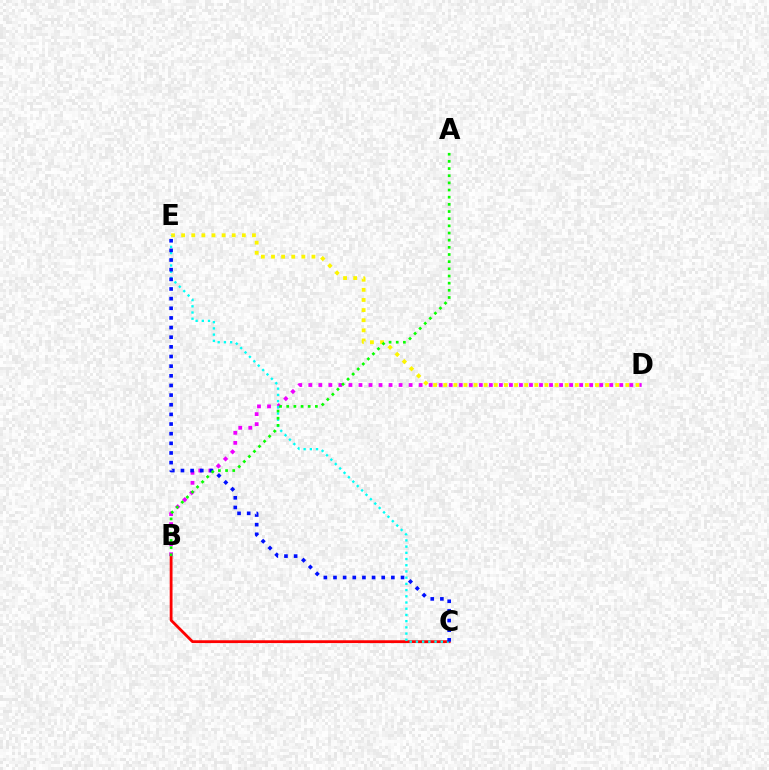{('B', 'C'): [{'color': '#ff0000', 'line_style': 'solid', 'thickness': 2.03}], ('D', 'E'): [{'color': '#fcf500', 'line_style': 'dotted', 'thickness': 2.75}], ('B', 'D'): [{'color': '#ee00ff', 'line_style': 'dotted', 'thickness': 2.73}], ('C', 'E'): [{'color': '#00fff6', 'line_style': 'dotted', 'thickness': 1.69}, {'color': '#0010ff', 'line_style': 'dotted', 'thickness': 2.62}], ('A', 'B'): [{'color': '#08ff00', 'line_style': 'dotted', 'thickness': 1.95}]}